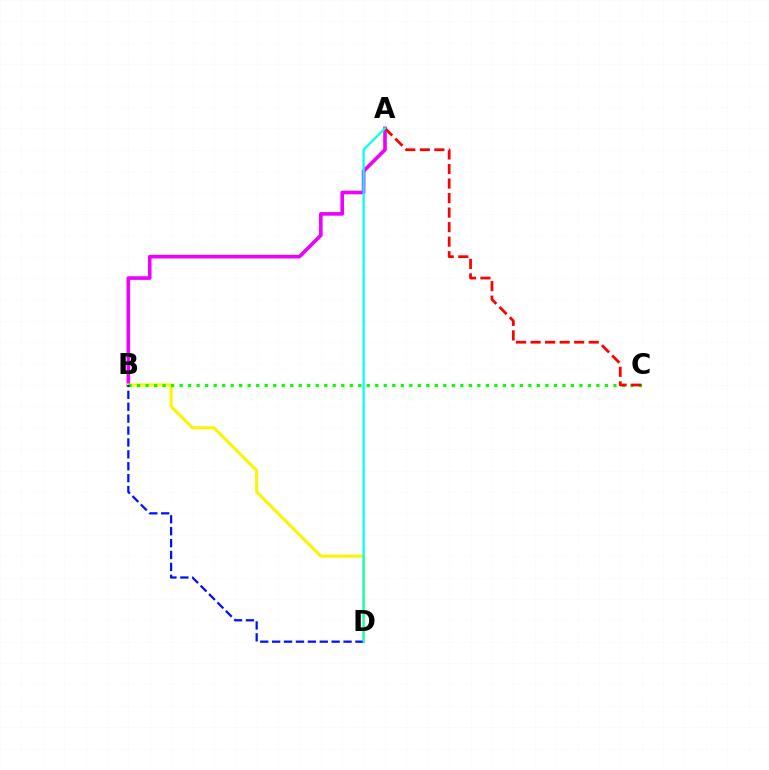{('A', 'B'): [{'color': '#ee00ff', 'line_style': 'solid', 'thickness': 2.6}], ('B', 'D'): [{'color': '#fcf500', 'line_style': 'solid', 'thickness': 2.21}, {'color': '#0010ff', 'line_style': 'dashed', 'thickness': 1.62}], ('B', 'C'): [{'color': '#08ff00', 'line_style': 'dotted', 'thickness': 2.31}], ('A', 'C'): [{'color': '#ff0000', 'line_style': 'dashed', 'thickness': 1.97}], ('A', 'D'): [{'color': '#00fff6', 'line_style': 'solid', 'thickness': 1.6}]}